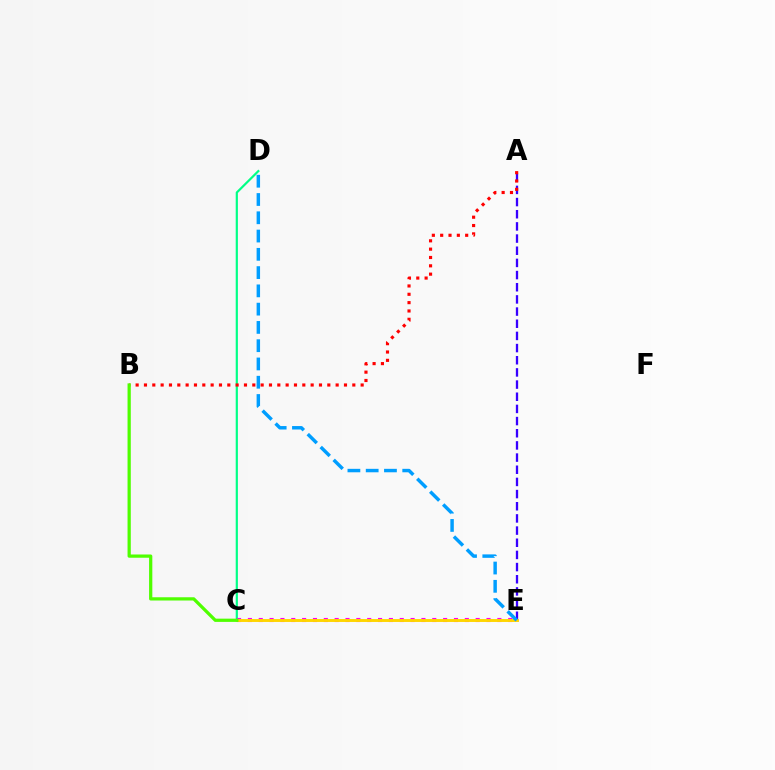{('A', 'E'): [{'color': '#3700ff', 'line_style': 'dashed', 'thickness': 1.65}], ('C', 'D'): [{'color': '#00ff86', 'line_style': 'solid', 'thickness': 1.58}], ('C', 'E'): [{'color': '#ff00ed', 'line_style': 'dotted', 'thickness': 2.95}, {'color': '#ffd500', 'line_style': 'solid', 'thickness': 2.1}], ('A', 'B'): [{'color': '#ff0000', 'line_style': 'dotted', 'thickness': 2.26}], ('B', 'C'): [{'color': '#4fff00', 'line_style': 'solid', 'thickness': 2.34}], ('D', 'E'): [{'color': '#009eff', 'line_style': 'dashed', 'thickness': 2.48}]}